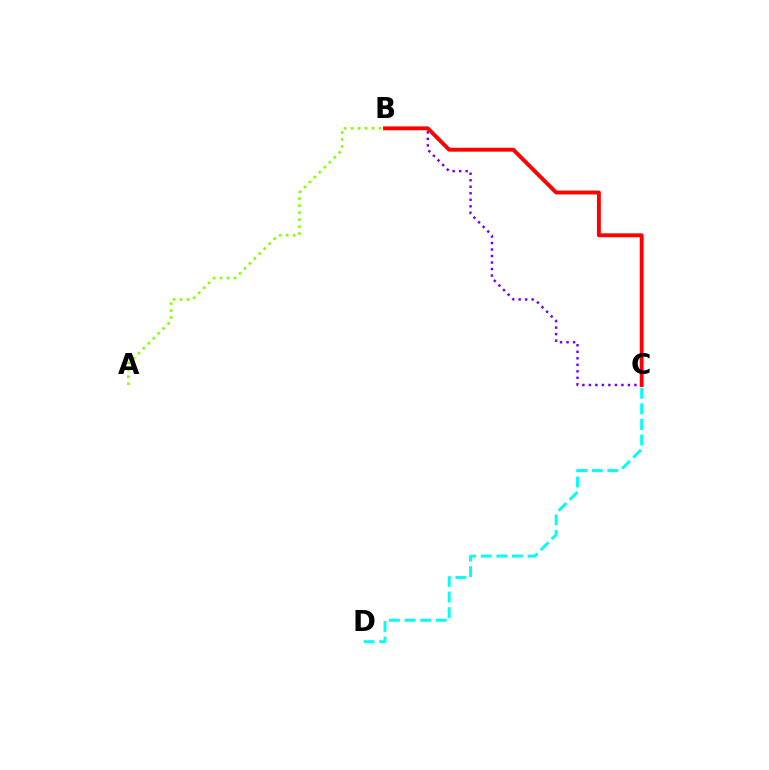{('B', 'C'): [{'color': '#7200ff', 'line_style': 'dotted', 'thickness': 1.77}, {'color': '#ff0000', 'line_style': 'solid', 'thickness': 2.8}], ('C', 'D'): [{'color': '#00fff6', 'line_style': 'dashed', 'thickness': 2.12}], ('A', 'B'): [{'color': '#84ff00', 'line_style': 'dotted', 'thickness': 1.9}]}